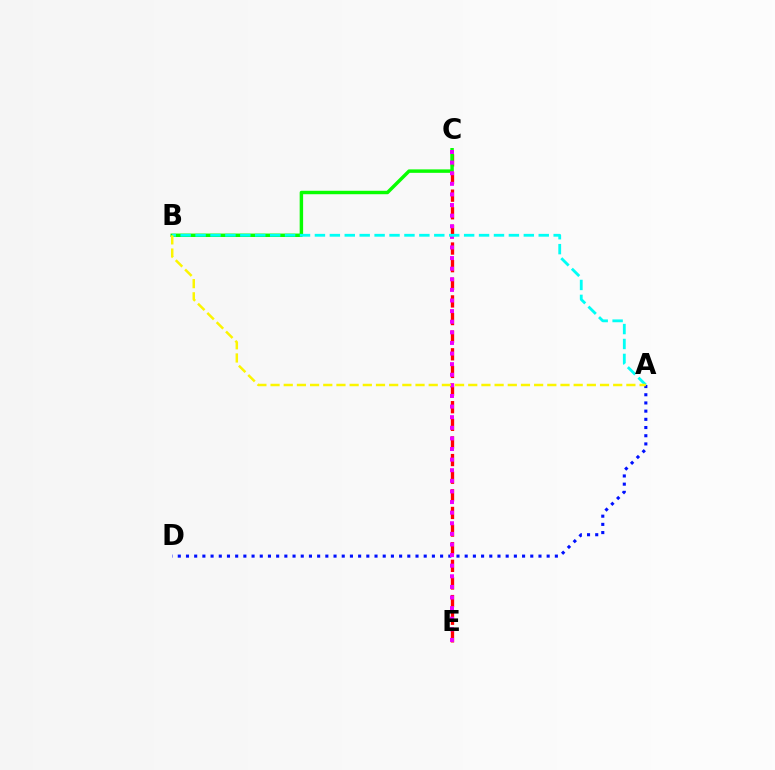{('A', 'D'): [{'color': '#0010ff', 'line_style': 'dotted', 'thickness': 2.23}], ('C', 'E'): [{'color': '#ff0000', 'line_style': 'dashed', 'thickness': 2.39}, {'color': '#ee00ff', 'line_style': 'dotted', 'thickness': 2.88}], ('B', 'C'): [{'color': '#08ff00', 'line_style': 'solid', 'thickness': 2.48}], ('A', 'B'): [{'color': '#00fff6', 'line_style': 'dashed', 'thickness': 2.03}, {'color': '#fcf500', 'line_style': 'dashed', 'thickness': 1.79}]}